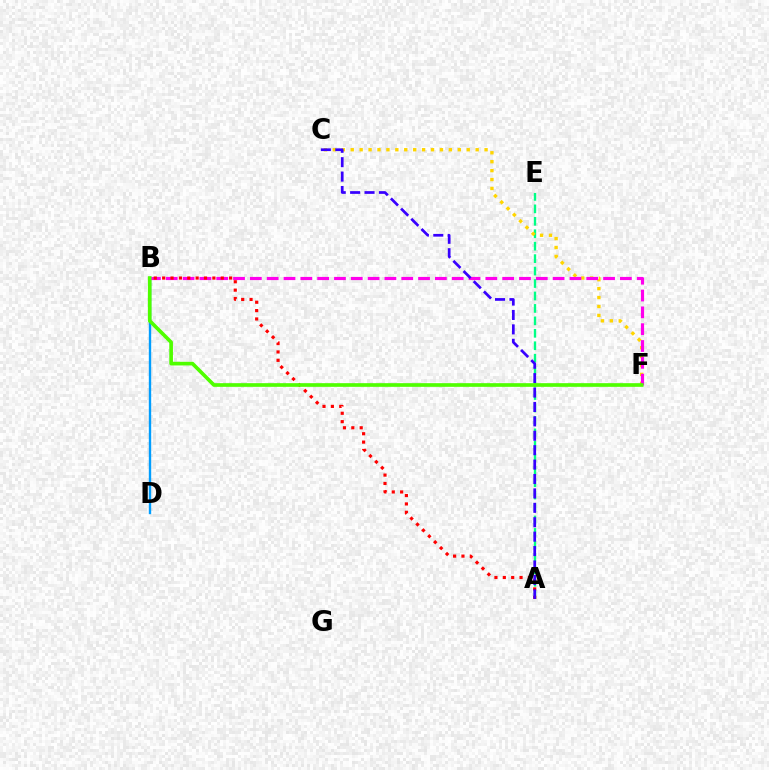{('A', 'E'): [{'color': '#00ff86', 'line_style': 'dashed', 'thickness': 1.69}], ('B', 'D'): [{'color': '#009eff', 'line_style': 'solid', 'thickness': 1.71}], ('C', 'F'): [{'color': '#ffd500', 'line_style': 'dotted', 'thickness': 2.42}], ('B', 'F'): [{'color': '#ff00ed', 'line_style': 'dashed', 'thickness': 2.28}, {'color': '#4fff00', 'line_style': 'solid', 'thickness': 2.64}], ('A', 'B'): [{'color': '#ff0000', 'line_style': 'dotted', 'thickness': 2.27}], ('A', 'C'): [{'color': '#3700ff', 'line_style': 'dashed', 'thickness': 1.96}]}